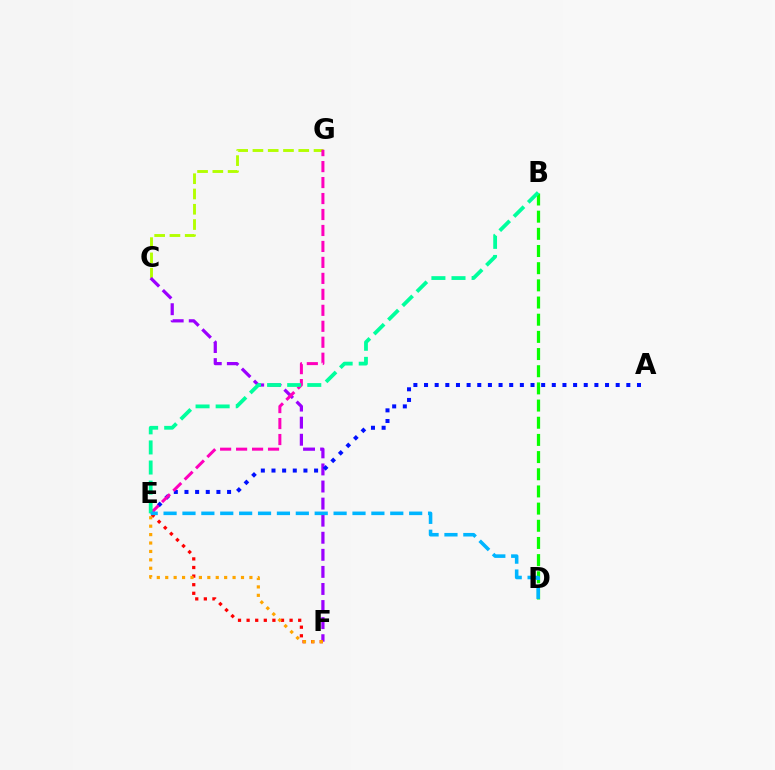{('C', 'G'): [{'color': '#b3ff00', 'line_style': 'dashed', 'thickness': 2.07}], ('B', 'D'): [{'color': '#08ff00', 'line_style': 'dashed', 'thickness': 2.33}], ('C', 'F'): [{'color': '#9b00ff', 'line_style': 'dashed', 'thickness': 2.32}], ('E', 'F'): [{'color': '#ff0000', 'line_style': 'dotted', 'thickness': 2.34}, {'color': '#ffa500', 'line_style': 'dotted', 'thickness': 2.29}], ('A', 'E'): [{'color': '#0010ff', 'line_style': 'dotted', 'thickness': 2.89}], ('E', 'G'): [{'color': '#ff00bd', 'line_style': 'dashed', 'thickness': 2.17}], ('B', 'E'): [{'color': '#00ff9d', 'line_style': 'dashed', 'thickness': 2.73}], ('D', 'E'): [{'color': '#00b5ff', 'line_style': 'dashed', 'thickness': 2.57}]}